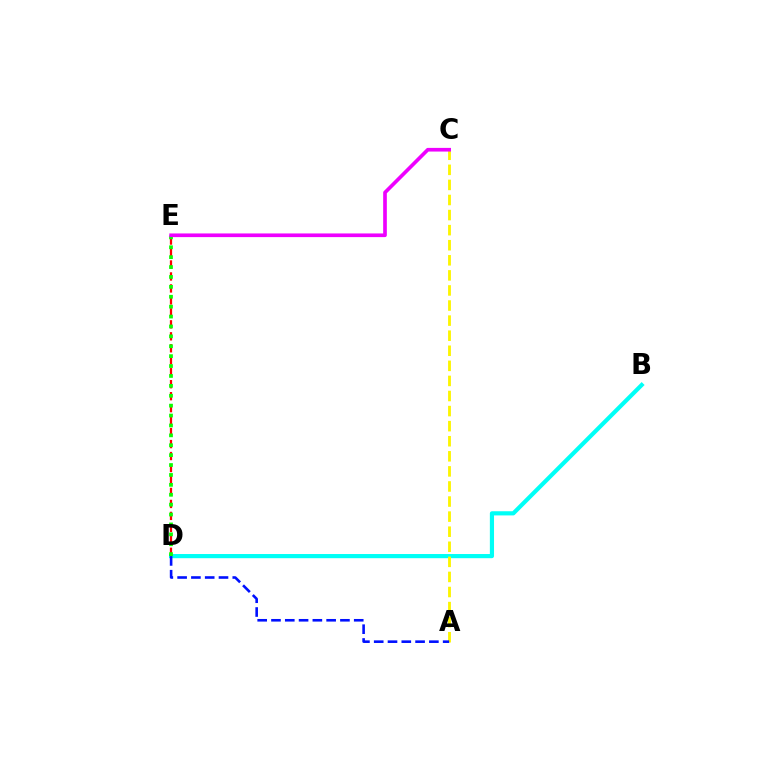{('B', 'D'): [{'color': '#00fff6', 'line_style': 'solid', 'thickness': 3.0}], ('D', 'E'): [{'color': '#ff0000', 'line_style': 'dashed', 'thickness': 1.63}, {'color': '#08ff00', 'line_style': 'dotted', 'thickness': 2.69}], ('A', 'C'): [{'color': '#fcf500', 'line_style': 'dashed', 'thickness': 2.05}], ('A', 'D'): [{'color': '#0010ff', 'line_style': 'dashed', 'thickness': 1.87}], ('C', 'E'): [{'color': '#ee00ff', 'line_style': 'solid', 'thickness': 2.64}]}